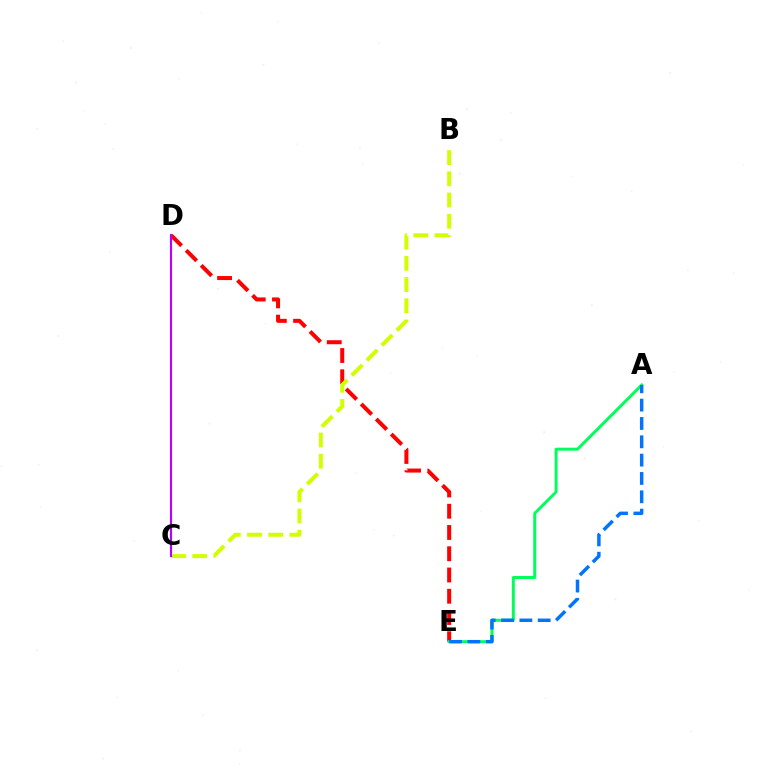{('D', 'E'): [{'color': '#ff0000', 'line_style': 'dashed', 'thickness': 2.89}], ('B', 'C'): [{'color': '#d1ff00', 'line_style': 'dashed', 'thickness': 2.88}], ('C', 'D'): [{'color': '#b900ff', 'line_style': 'solid', 'thickness': 1.54}], ('A', 'E'): [{'color': '#00ff5c', 'line_style': 'solid', 'thickness': 2.14}, {'color': '#0074ff', 'line_style': 'dashed', 'thickness': 2.49}]}